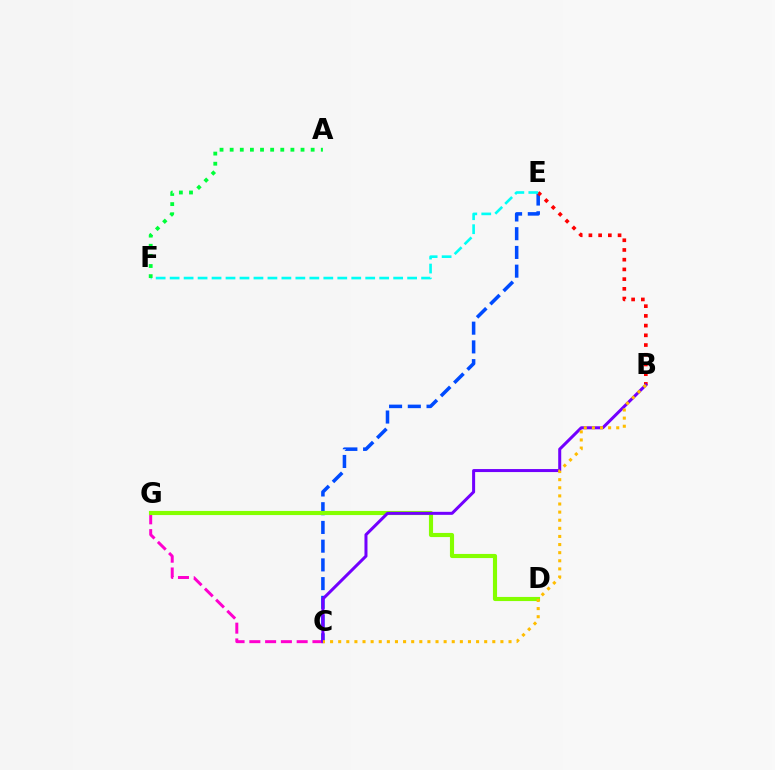{('C', 'G'): [{'color': '#ff00cf', 'line_style': 'dashed', 'thickness': 2.14}], ('C', 'E'): [{'color': '#004bff', 'line_style': 'dashed', 'thickness': 2.54}], ('D', 'G'): [{'color': '#84ff00', 'line_style': 'solid', 'thickness': 2.97}], ('B', 'E'): [{'color': '#ff0000', 'line_style': 'dotted', 'thickness': 2.64}], ('B', 'C'): [{'color': '#7200ff', 'line_style': 'solid', 'thickness': 2.17}, {'color': '#ffbd00', 'line_style': 'dotted', 'thickness': 2.2}], ('E', 'F'): [{'color': '#00fff6', 'line_style': 'dashed', 'thickness': 1.9}], ('A', 'F'): [{'color': '#00ff39', 'line_style': 'dotted', 'thickness': 2.75}]}